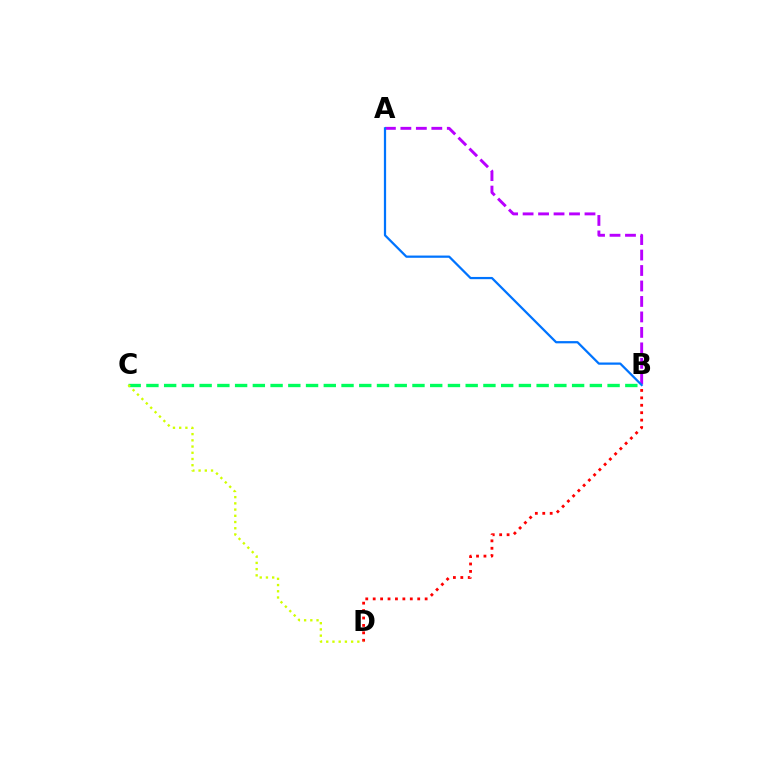{('B', 'D'): [{'color': '#ff0000', 'line_style': 'dotted', 'thickness': 2.02}], ('B', 'C'): [{'color': '#00ff5c', 'line_style': 'dashed', 'thickness': 2.41}], ('C', 'D'): [{'color': '#d1ff00', 'line_style': 'dotted', 'thickness': 1.69}], ('A', 'B'): [{'color': '#b900ff', 'line_style': 'dashed', 'thickness': 2.1}, {'color': '#0074ff', 'line_style': 'solid', 'thickness': 1.61}]}